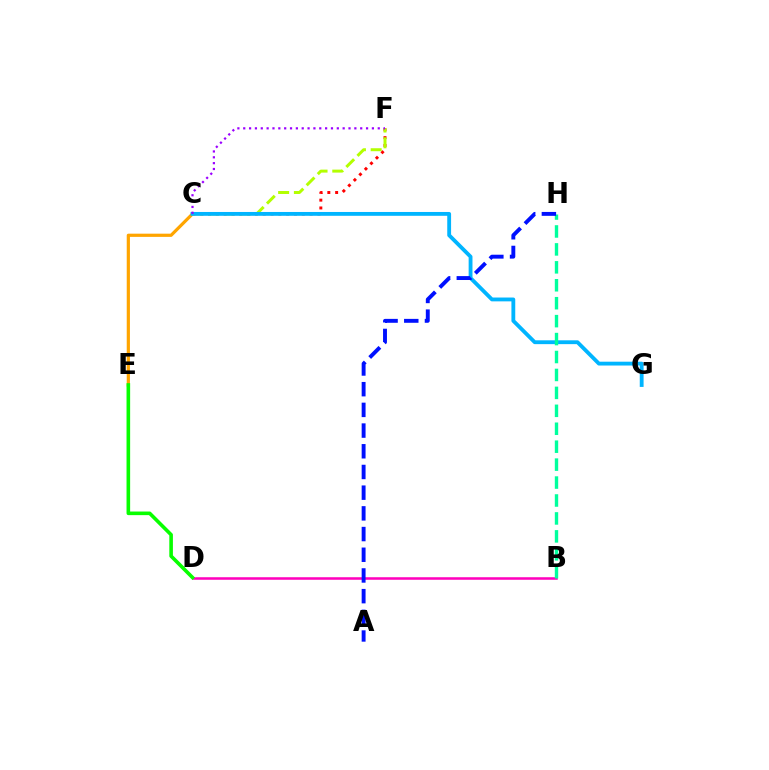{('C', 'F'): [{'color': '#ff0000', 'line_style': 'dotted', 'thickness': 2.12}, {'color': '#b3ff00', 'line_style': 'dashed', 'thickness': 2.14}, {'color': '#9b00ff', 'line_style': 'dotted', 'thickness': 1.59}], ('B', 'D'): [{'color': '#ff00bd', 'line_style': 'solid', 'thickness': 1.83}], ('C', 'E'): [{'color': '#ffa500', 'line_style': 'solid', 'thickness': 2.31}], ('C', 'G'): [{'color': '#00b5ff', 'line_style': 'solid', 'thickness': 2.76}], ('D', 'E'): [{'color': '#08ff00', 'line_style': 'solid', 'thickness': 2.6}], ('B', 'H'): [{'color': '#00ff9d', 'line_style': 'dashed', 'thickness': 2.44}], ('A', 'H'): [{'color': '#0010ff', 'line_style': 'dashed', 'thickness': 2.81}]}